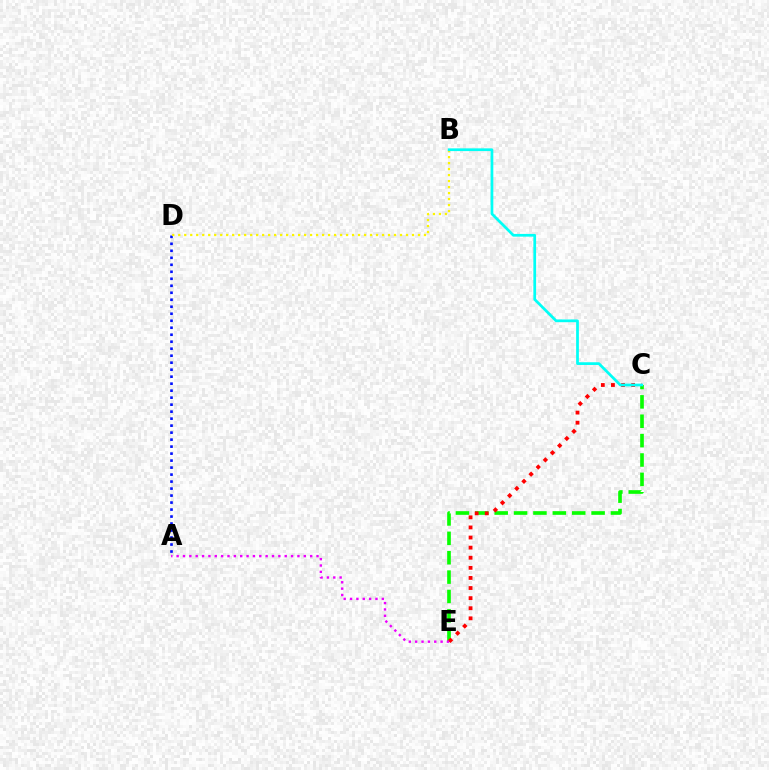{('C', 'E'): [{'color': '#08ff00', 'line_style': 'dashed', 'thickness': 2.63}, {'color': '#ff0000', 'line_style': 'dotted', 'thickness': 2.74}], ('A', 'D'): [{'color': '#0010ff', 'line_style': 'dotted', 'thickness': 1.9}], ('B', 'D'): [{'color': '#fcf500', 'line_style': 'dotted', 'thickness': 1.63}], ('A', 'E'): [{'color': '#ee00ff', 'line_style': 'dotted', 'thickness': 1.73}], ('B', 'C'): [{'color': '#00fff6', 'line_style': 'solid', 'thickness': 1.97}]}